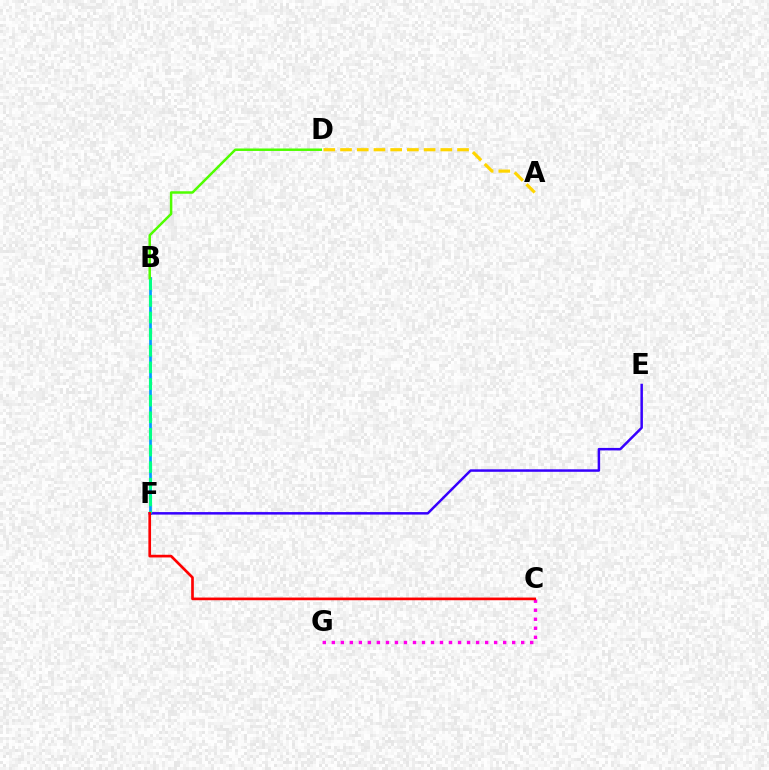{('B', 'F'): [{'color': '#009eff', 'line_style': 'solid', 'thickness': 1.97}, {'color': '#00ff86', 'line_style': 'dashed', 'thickness': 2.26}], ('E', 'F'): [{'color': '#3700ff', 'line_style': 'solid', 'thickness': 1.79}], ('C', 'G'): [{'color': '#ff00ed', 'line_style': 'dotted', 'thickness': 2.45}], ('A', 'D'): [{'color': '#ffd500', 'line_style': 'dashed', 'thickness': 2.27}], ('C', 'F'): [{'color': '#ff0000', 'line_style': 'solid', 'thickness': 1.93}], ('B', 'D'): [{'color': '#4fff00', 'line_style': 'solid', 'thickness': 1.79}]}